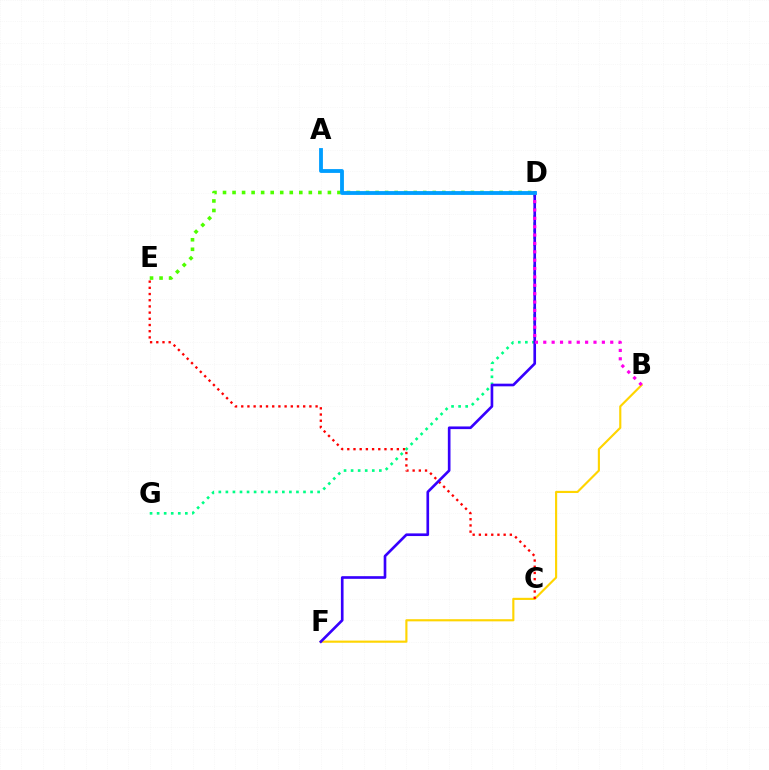{('B', 'F'): [{'color': '#ffd500', 'line_style': 'solid', 'thickness': 1.55}], ('C', 'E'): [{'color': '#ff0000', 'line_style': 'dotted', 'thickness': 1.68}], ('D', 'E'): [{'color': '#4fff00', 'line_style': 'dotted', 'thickness': 2.59}], ('D', 'G'): [{'color': '#00ff86', 'line_style': 'dotted', 'thickness': 1.92}], ('D', 'F'): [{'color': '#3700ff', 'line_style': 'solid', 'thickness': 1.91}], ('B', 'D'): [{'color': '#ff00ed', 'line_style': 'dotted', 'thickness': 2.27}], ('A', 'D'): [{'color': '#009eff', 'line_style': 'solid', 'thickness': 2.75}]}